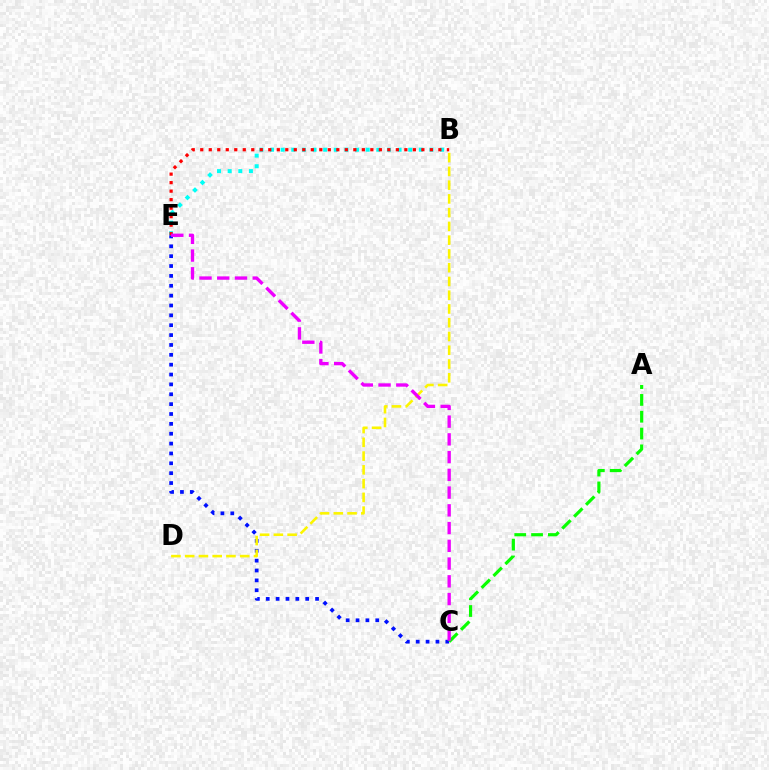{('B', 'E'): [{'color': '#00fff6', 'line_style': 'dotted', 'thickness': 2.89}, {'color': '#ff0000', 'line_style': 'dotted', 'thickness': 2.31}], ('C', 'E'): [{'color': '#0010ff', 'line_style': 'dotted', 'thickness': 2.68}, {'color': '#ee00ff', 'line_style': 'dashed', 'thickness': 2.41}], ('A', 'C'): [{'color': '#08ff00', 'line_style': 'dashed', 'thickness': 2.28}], ('B', 'D'): [{'color': '#fcf500', 'line_style': 'dashed', 'thickness': 1.87}]}